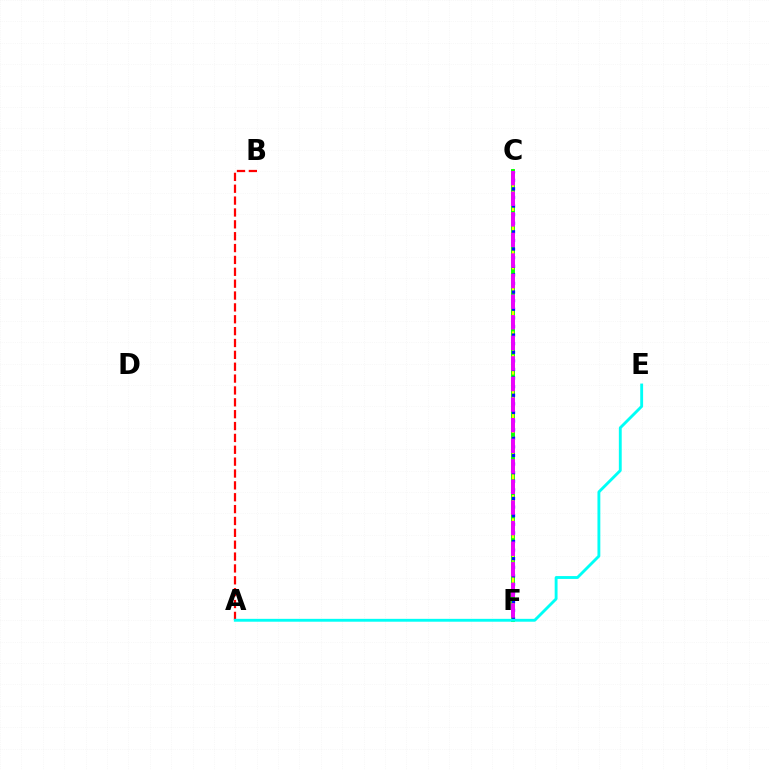{('A', 'B'): [{'color': '#ff0000', 'line_style': 'dashed', 'thickness': 1.61}], ('C', 'F'): [{'color': '#08ff00', 'line_style': 'solid', 'thickness': 2.81}, {'color': '#fcf500', 'line_style': 'dashed', 'thickness': 1.59}, {'color': '#0010ff', 'line_style': 'dotted', 'thickness': 2.34}, {'color': '#ee00ff', 'line_style': 'dashed', 'thickness': 2.8}], ('A', 'E'): [{'color': '#00fff6', 'line_style': 'solid', 'thickness': 2.06}]}